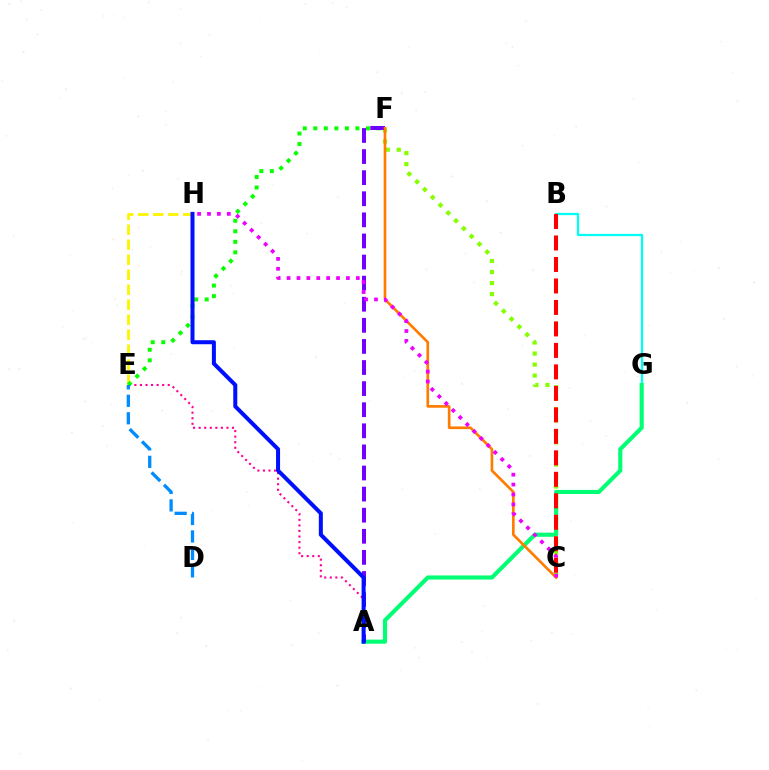{('A', 'E'): [{'color': '#ff0094', 'line_style': 'dotted', 'thickness': 1.51}], ('C', 'F'): [{'color': '#84ff00', 'line_style': 'dotted', 'thickness': 3.0}, {'color': '#ff7c00', 'line_style': 'solid', 'thickness': 1.92}], ('B', 'G'): [{'color': '#00fff6', 'line_style': 'solid', 'thickness': 1.62}], ('A', 'G'): [{'color': '#00ff74', 'line_style': 'solid', 'thickness': 2.96}], ('E', 'H'): [{'color': '#fcf500', 'line_style': 'dashed', 'thickness': 2.04}], ('E', 'F'): [{'color': '#08ff00', 'line_style': 'dotted', 'thickness': 2.86}], ('A', 'F'): [{'color': '#7200ff', 'line_style': 'dashed', 'thickness': 2.87}], ('D', 'E'): [{'color': '#008cff', 'line_style': 'dashed', 'thickness': 2.37}], ('C', 'H'): [{'color': '#ee00ff', 'line_style': 'dotted', 'thickness': 2.69}], ('A', 'H'): [{'color': '#0010ff', 'line_style': 'solid', 'thickness': 2.89}], ('B', 'C'): [{'color': '#ff0000', 'line_style': 'dashed', 'thickness': 2.92}]}